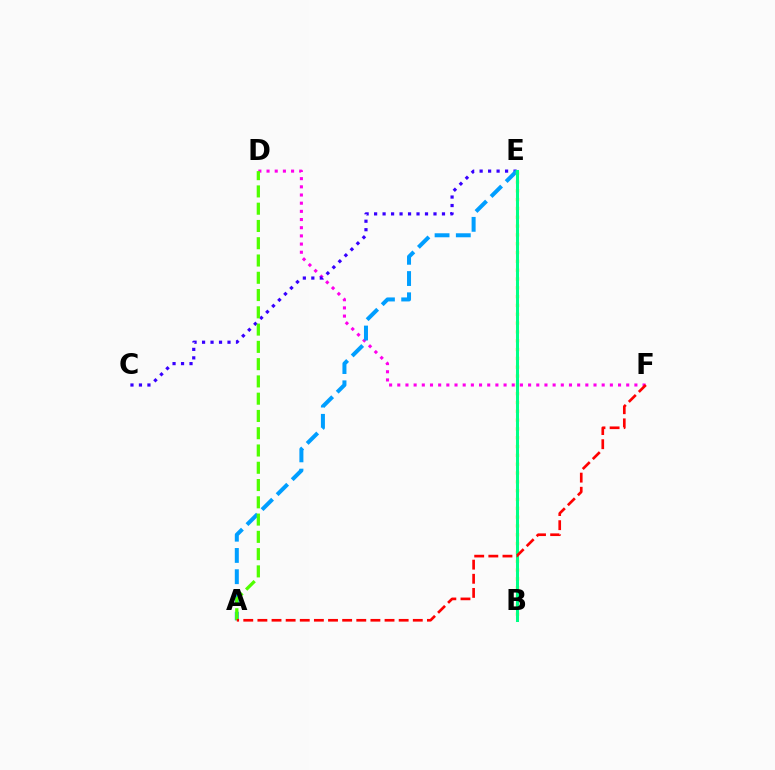{('D', 'F'): [{'color': '#ff00ed', 'line_style': 'dotted', 'thickness': 2.22}], ('C', 'E'): [{'color': '#3700ff', 'line_style': 'dotted', 'thickness': 2.3}], ('A', 'E'): [{'color': '#009eff', 'line_style': 'dashed', 'thickness': 2.89}], ('B', 'E'): [{'color': '#ffd500', 'line_style': 'dotted', 'thickness': 2.4}, {'color': '#00ff86', 'line_style': 'solid', 'thickness': 2.18}], ('A', 'D'): [{'color': '#4fff00', 'line_style': 'dashed', 'thickness': 2.35}], ('A', 'F'): [{'color': '#ff0000', 'line_style': 'dashed', 'thickness': 1.92}]}